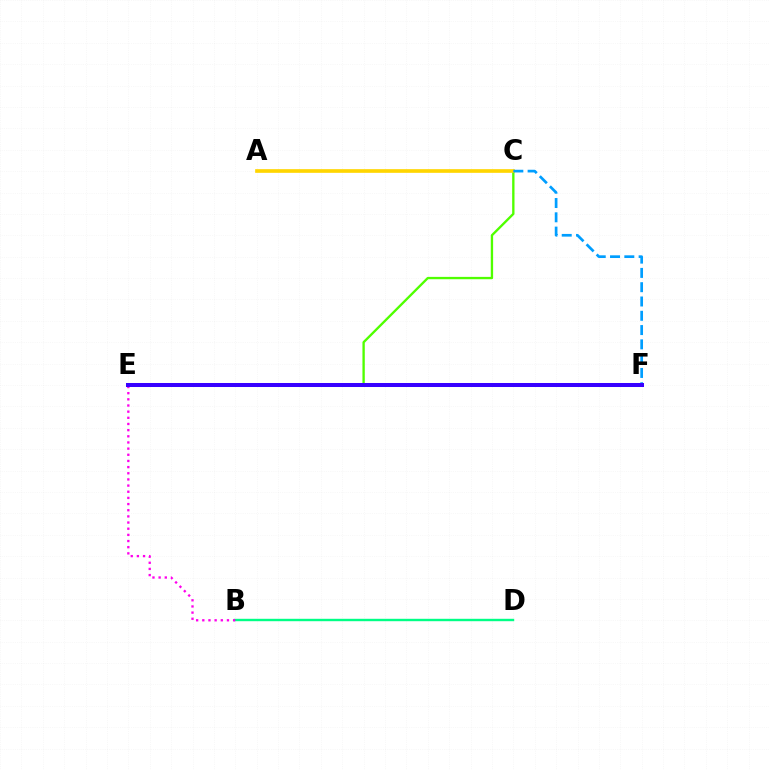{('C', 'E'): [{'color': '#4fff00', 'line_style': 'solid', 'thickness': 1.69}], ('B', 'D'): [{'color': '#00ff86', 'line_style': 'solid', 'thickness': 1.73}], ('A', 'C'): [{'color': '#ffd500', 'line_style': 'solid', 'thickness': 2.64}], ('E', 'F'): [{'color': '#ff0000', 'line_style': 'dashed', 'thickness': 1.59}, {'color': '#3700ff', 'line_style': 'solid', 'thickness': 2.89}], ('B', 'E'): [{'color': '#ff00ed', 'line_style': 'dotted', 'thickness': 1.67}], ('C', 'F'): [{'color': '#009eff', 'line_style': 'dashed', 'thickness': 1.94}]}